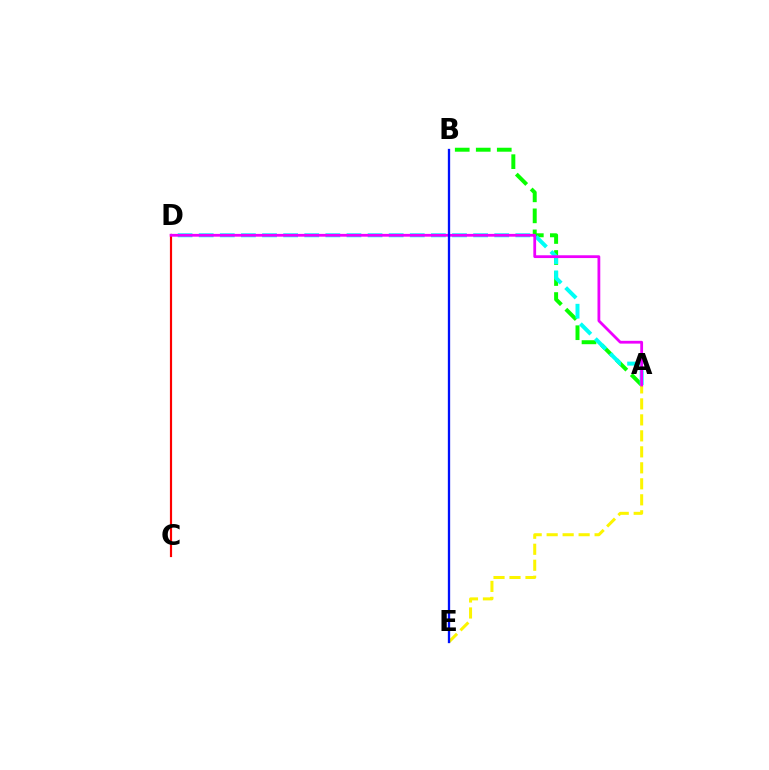{('A', 'B'): [{'color': '#08ff00', 'line_style': 'dashed', 'thickness': 2.85}], ('A', 'D'): [{'color': '#00fff6', 'line_style': 'dashed', 'thickness': 2.87}, {'color': '#ee00ff', 'line_style': 'solid', 'thickness': 2.01}], ('C', 'D'): [{'color': '#ff0000', 'line_style': 'solid', 'thickness': 1.57}], ('A', 'E'): [{'color': '#fcf500', 'line_style': 'dashed', 'thickness': 2.17}], ('B', 'E'): [{'color': '#0010ff', 'line_style': 'solid', 'thickness': 1.67}]}